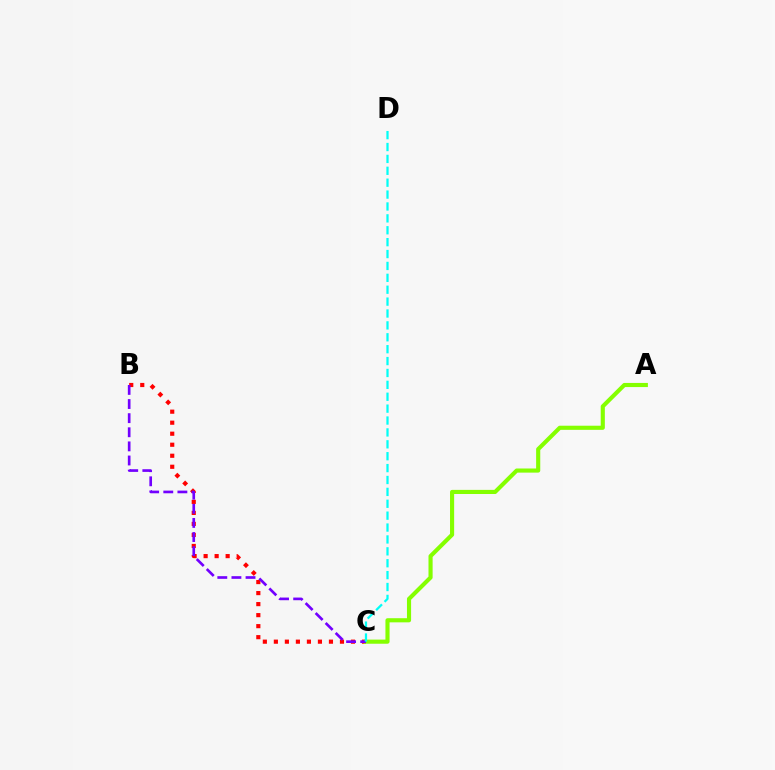{('B', 'C'): [{'color': '#ff0000', 'line_style': 'dotted', 'thickness': 2.99}, {'color': '#7200ff', 'line_style': 'dashed', 'thickness': 1.92}], ('A', 'C'): [{'color': '#84ff00', 'line_style': 'solid', 'thickness': 2.97}], ('C', 'D'): [{'color': '#00fff6', 'line_style': 'dashed', 'thickness': 1.62}]}